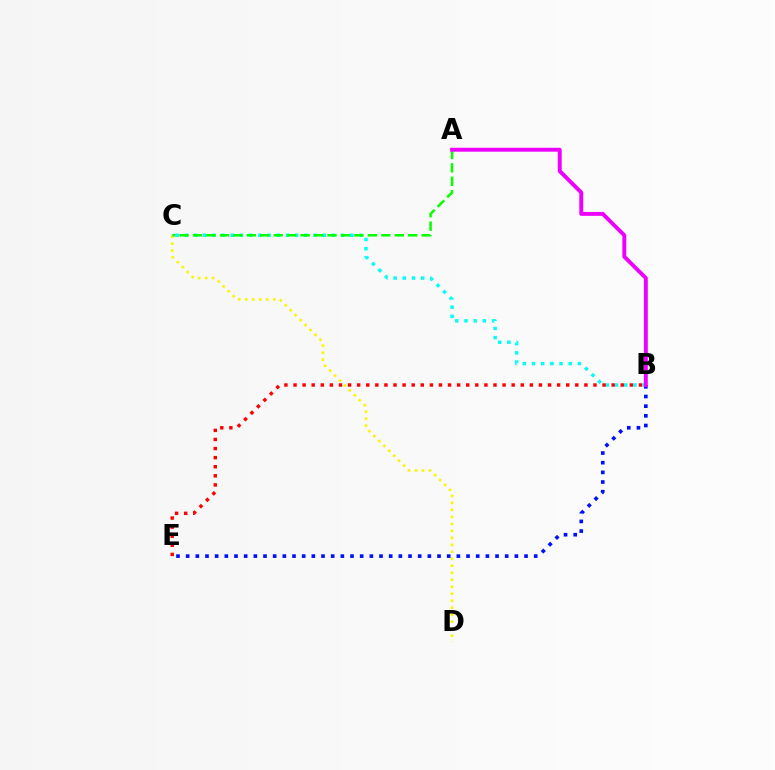{('C', 'D'): [{'color': '#fcf500', 'line_style': 'dotted', 'thickness': 1.9}], ('B', 'E'): [{'color': '#0010ff', 'line_style': 'dotted', 'thickness': 2.63}, {'color': '#ff0000', 'line_style': 'dotted', 'thickness': 2.47}], ('B', 'C'): [{'color': '#00fff6', 'line_style': 'dotted', 'thickness': 2.5}], ('A', 'C'): [{'color': '#08ff00', 'line_style': 'dashed', 'thickness': 1.83}], ('A', 'B'): [{'color': '#ee00ff', 'line_style': 'solid', 'thickness': 2.82}]}